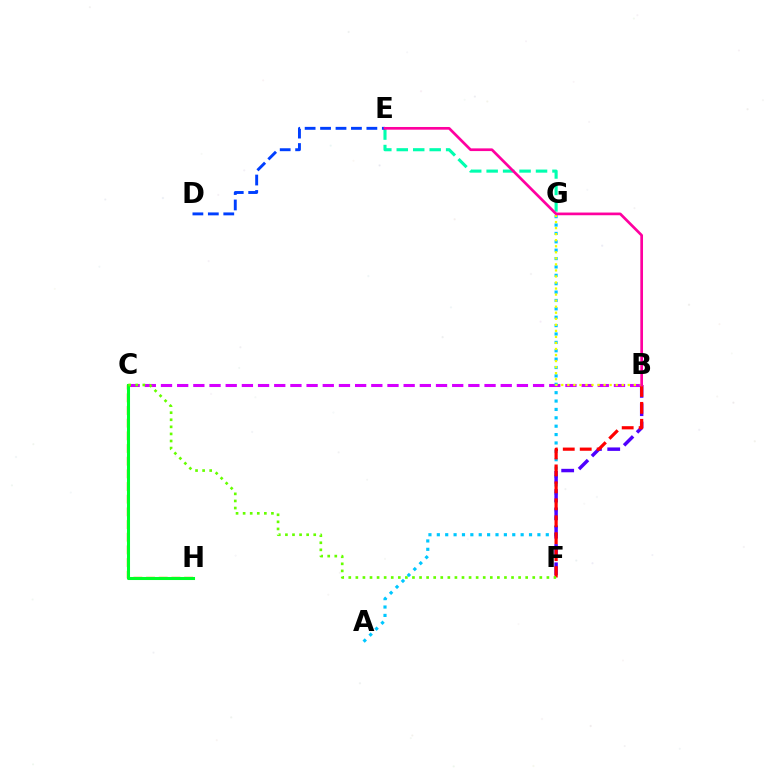{('B', 'C'): [{'color': '#d600ff', 'line_style': 'dashed', 'thickness': 2.2}], ('E', 'G'): [{'color': '#00ffaf', 'line_style': 'dashed', 'thickness': 2.24}], ('C', 'H'): [{'color': '#ff8800', 'line_style': 'dashed', 'thickness': 1.72}, {'color': '#00ff27', 'line_style': 'solid', 'thickness': 2.21}], ('D', 'E'): [{'color': '#003fff', 'line_style': 'dashed', 'thickness': 2.1}], ('A', 'G'): [{'color': '#00c7ff', 'line_style': 'dotted', 'thickness': 2.28}], ('B', 'F'): [{'color': '#4f00ff', 'line_style': 'dashed', 'thickness': 2.49}, {'color': '#ff0000', 'line_style': 'dashed', 'thickness': 2.3}], ('C', 'F'): [{'color': '#66ff00', 'line_style': 'dotted', 'thickness': 1.92}], ('B', 'G'): [{'color': '#eeff00', 'line_style': 'dotted', 'thickness': 1.64}], ('B', 'E'): [{'color': '#ff00a0', 'line_style': 'solid', 'thickness': 1.94}]}